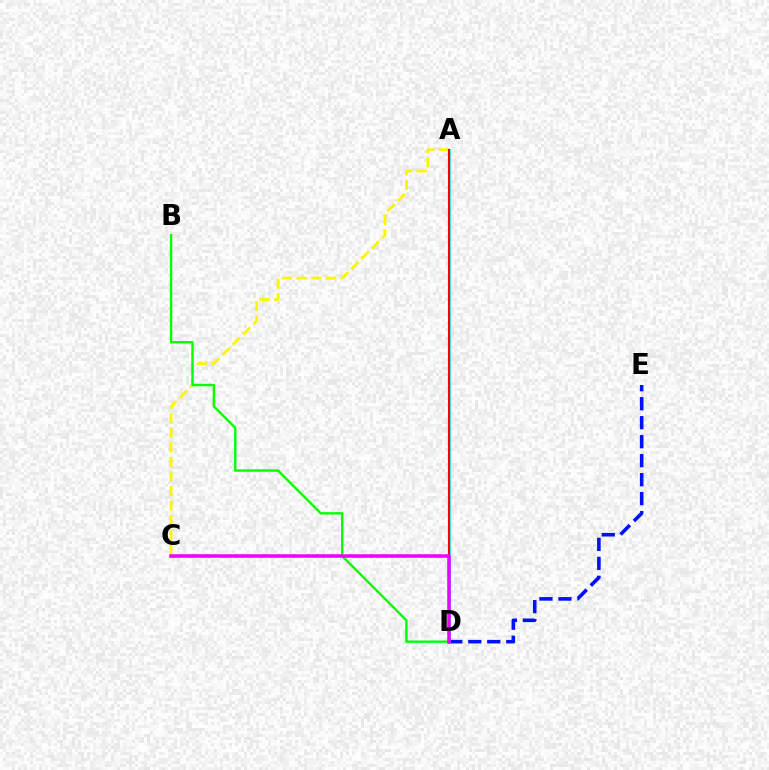{('A', 'C'): [{'color': '#fcf500', 'line_style': 'dashed', 'thickness': 1.98}], ('D', 'E'): [{'color': '#0010ff', 'line_style': 'dashed', 'thickness': 2.58}], ('A', 'D'): [{'color': '#00fff6', 'line_style': 'solid', 'thickness': 1.89}, {'color': '#ff0000', 'line_style': 'solid', 'thickness': 1.52}], ('B', 'D'): [{'color': '#08ff00', 'line_style': 'solid', 'thickness': 1.73}], ('C', 'D'): [{'color': '#ee00ff', 'line_style': 'solid', 'thickness': 2.54}]}